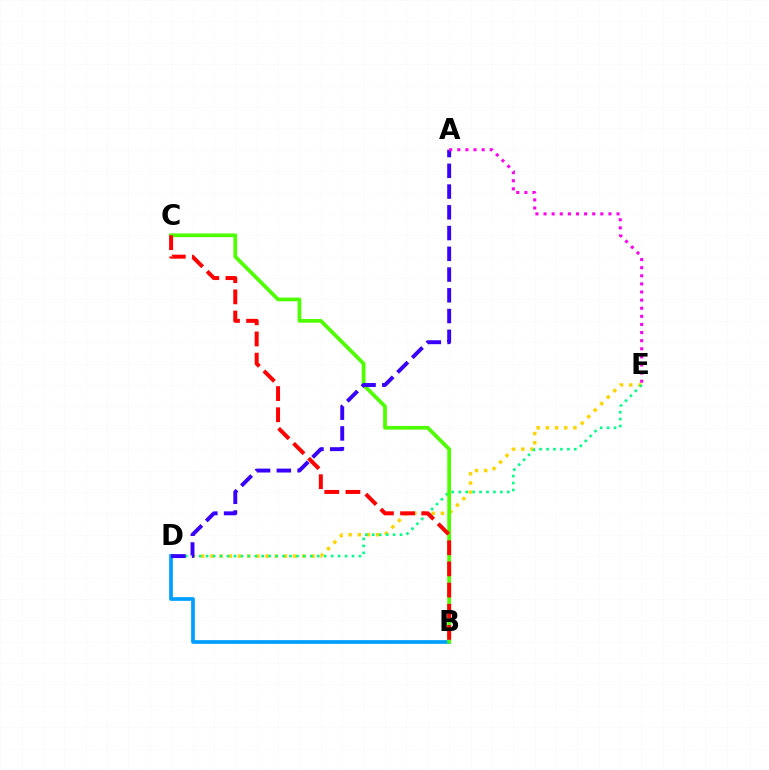{('B', 'D'): [{'color': '#009eff', 'line_style': 'solid', 'thickness': 2.67}], ('D', 'E'): [{'color': '#ffd500', 'line_style': 'dotted', 'thickness': 2.5}, {'color': '#00ff86', 'line_style': 'dotted', 'thickness': 1.89}], ('B', 'C'): [{'color': '#4fff00', 'line_style': 'solid', 'thickness': 2.7}, {'color': '#ff0000', 'line_style': 'dashed', 'thickness': 2.88}], ('A', 'D'): [{'color': '#3700ff', 'line_style': 'dashed', 'thickness': 2.82}], ('A', 'E'): [{'color': '#ff00ed', 'line_style': 'dotted', 'thickness': 2.2}]}